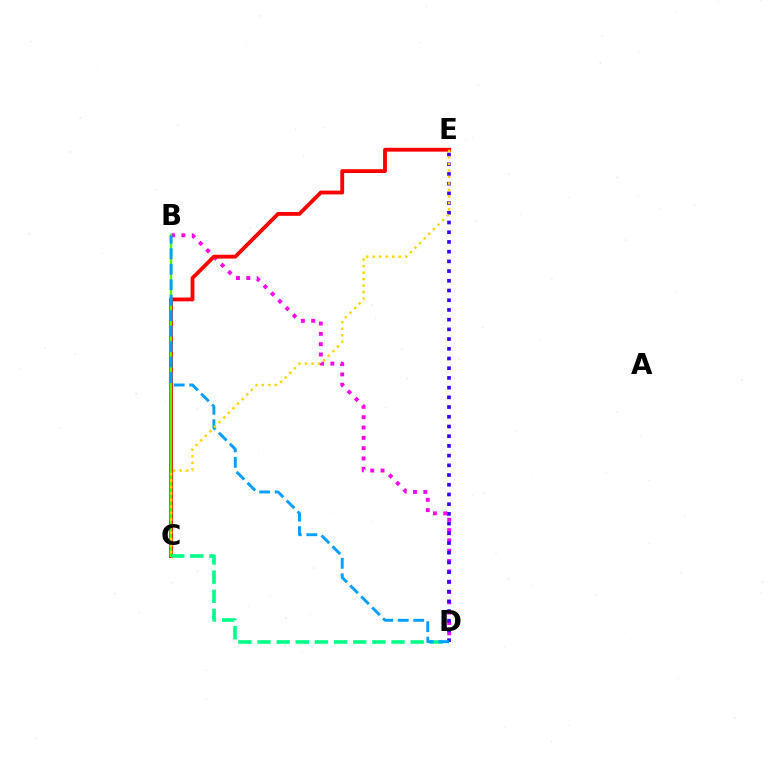{('B', 'D'): [{'color': '#ff00ed', 'line_style': 'dotted', 'thickness': 2.81}, {'color': '#009eff', 'line_style': 'dashed', 'thickness': 2.1}], ('C', 'E'): [{'color': '#ff0000', 'line_style': 'solid', 'thickness': 2.75}, {'color': '#ffd500', 'line_style': 'dotted', 'thickness': 1.77}], ('B', 'C'): [{'color': '#4fff00', 'line_style': 'solid', 'thickness': 1.69}], ('C', 'D'): [{'color': '#00ff86', 'line_style': 'dashed', 'thickness': 2.6}], ('D', 'E'): [{'color': '#3700ff', 'line_style': 'dotted', 'thickness': 2.64}]}